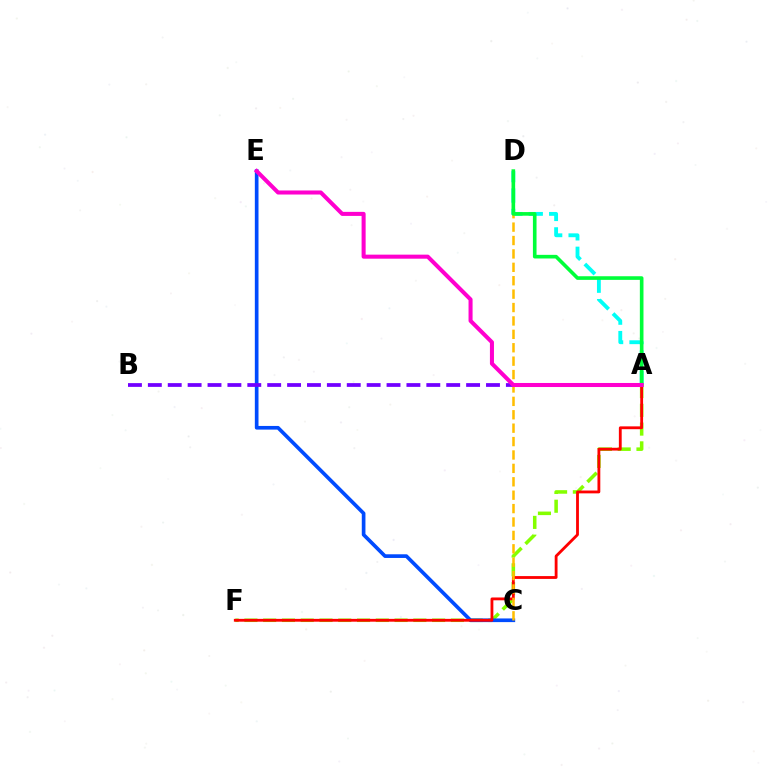{('A', 'F'): [{'color': '#84ff00', 'line_style': 'dashed', 'thickness': 2.55}, {'color': '#ff0000', 'line_style': 'solid', 'thickness': 2.03}], ('A', 'D'): [{'color': '#00fff6', 'line_style': 'dashed', 'thickness': 2.77}, {'color': '#00ff39', 'line_style': 'solid', 'thickness': 2.61}], ('C', 'E'): [{'color': '#004bff', 'line_style': 'solid', 'thickness': 2.64}], ('C', 'D'): [{'color': '#ffbd00', 'line_style': 'dashed', 'thickness': 1.82}], ('A', 'B'): [{'color': '#7200ff', 'line_style': 'dashed', 'thickness': 2.7}], ('A', 'E'): [{'color': '#ff00cf', 'line_style': 'solid', 'thickness': 2.91}]}